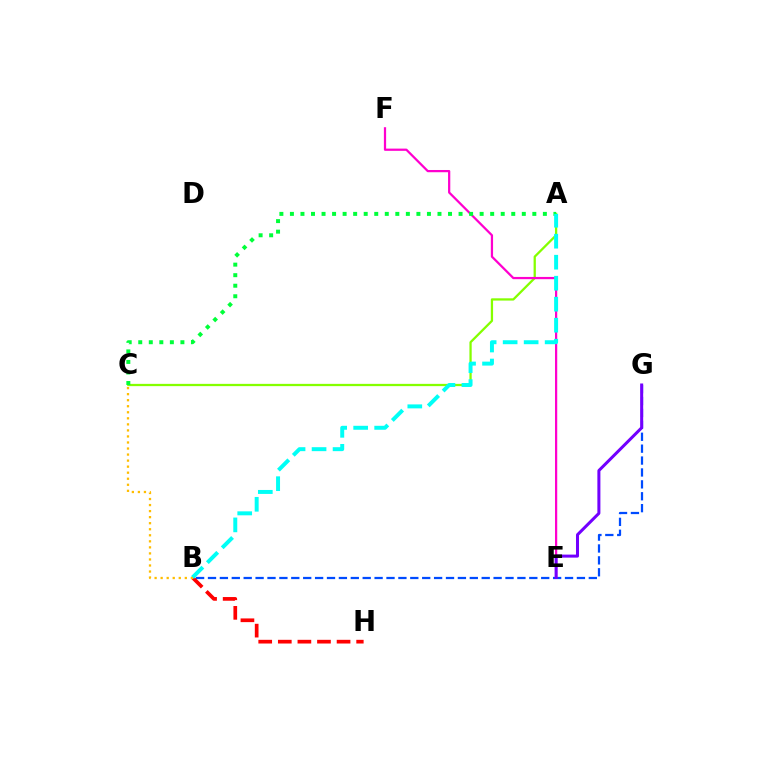{('B', 'G'): [{'color': '#004bff', 'line_style': 'dashed', 'thickness': 1.62}], ('A', 'C'): [{'color': '#84ff00', 'line_style': 'solid', 'thickness': 1.64}, {'color': '#00ff39', 'line_style': 'dotted', 'thickness': 2.86}], ('E', 'F'): [{'color': '#ff00cf', 'line_style': 'solid', 'thickness': 1.61}], ('B', 'H'): [{'color': '#ff0000', 'line_style': 'dashed', 'thickness': 2.66}], ('E', 'G'): [{'color': '#7200ff', 'line_style': 'solid', 'thickness': 2.17}], ('A', 'B'): [{'color': '#00fff6', 'line_style': 'dashed', 'thickness': 2.85}], ('B', 'C'): [{'color': '#ffbd00', 'line_style': 'dotted', 'thickness': 1.64}]}